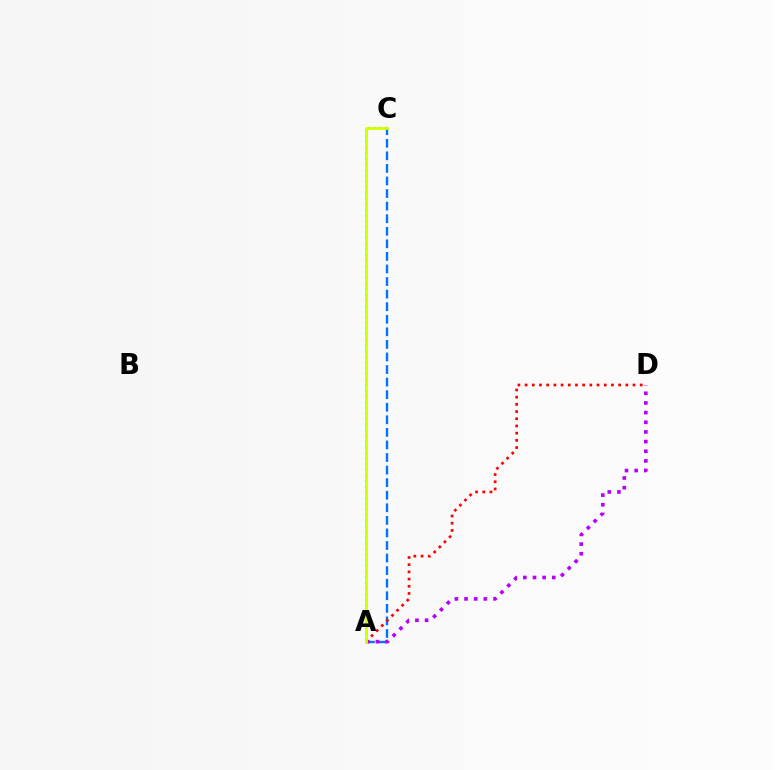{('A', 'C'): [{'color': '#0074ff', 'line_style': 'dashed', 'thickness': 1.71}, {'color': '#00ff5c', 'line_style': 'dotted', 'thickness': 1.54}, {'color': '#d1ff00', 'line_style': 'solid', 'thickness': 2.0}], ('A', 'D'): [{'color': '#b900ff', 'line_style': 'dotted', 'thickness': 2.62}, {'color': '#ff0000', 'line_style': 'dotted', 'thickness': 1.95}]}